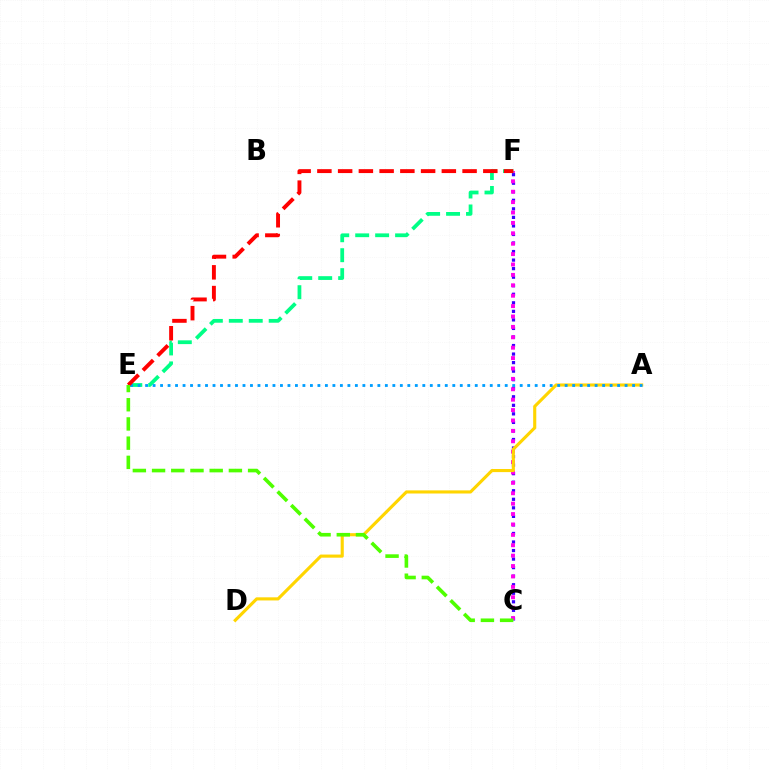{('C', 'F'): [{'color': '#3700ff', 'line_style': 'dotted', 'thickness': 2.32}, {'color': '#ff00ed', 'line_style': 'dotted', 'thickness': 2.83}], ('A', 'D'): [{'color': '#ffd500', 'line_style': 'solid', 'thickness': 2.25}], ('E', 'F'): [{'color': '#00ff86', 'line_style': 'dashed', 'thickness': 2.71}, {'color': '#ff0000', 'line_style': 'dashed', 'thickness': 2.82}], ('A', 'E'): [{'color': '#009eff', 'line_style': 'dotted', 'thickness': 2.04}], ('C', 'E'): [{'color': '#4fff00', 'line_style': 'dashed', 'thickness': 2.61}]}